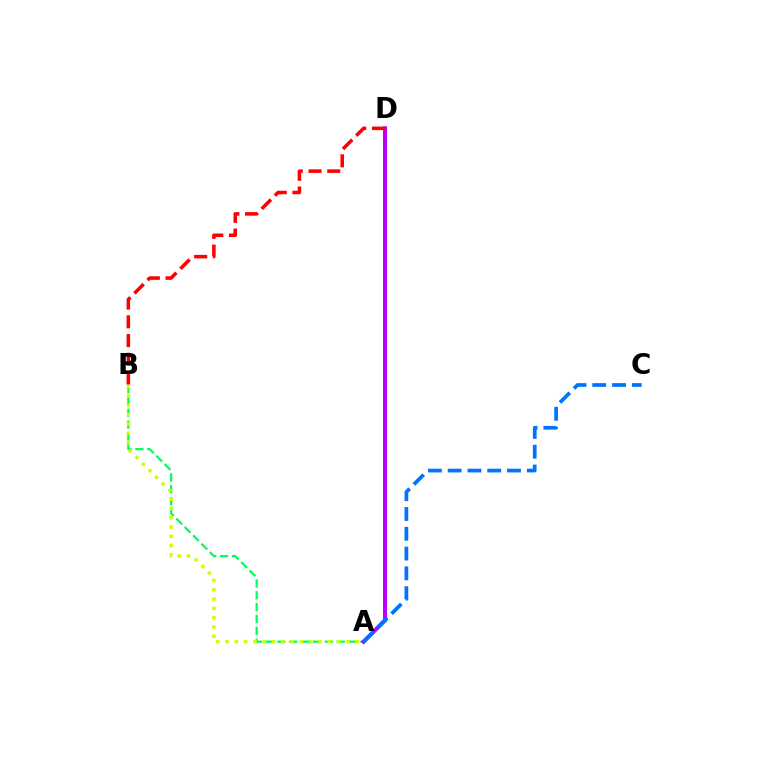{('A', 'B'): [{'color': '#00ff5c', 'line_style': 'dashed', 'thickness': 1.61}, {'color': '#d1ff00', 'line_style': 'dotted', 'thickness': 2.53}], ('A', 'D'): [{'color': '#b900ff', 'line_style': 'solid', 'thickness': 2.9}], ('B', 'D'): [{'color': '#ff0000', 'line_style': 'dashed', 'thickness': 2.55}], ('A', 'C'): [{'color': '#0074ff', 'line_style': 'dashed', 'thickness': 2.69}]}